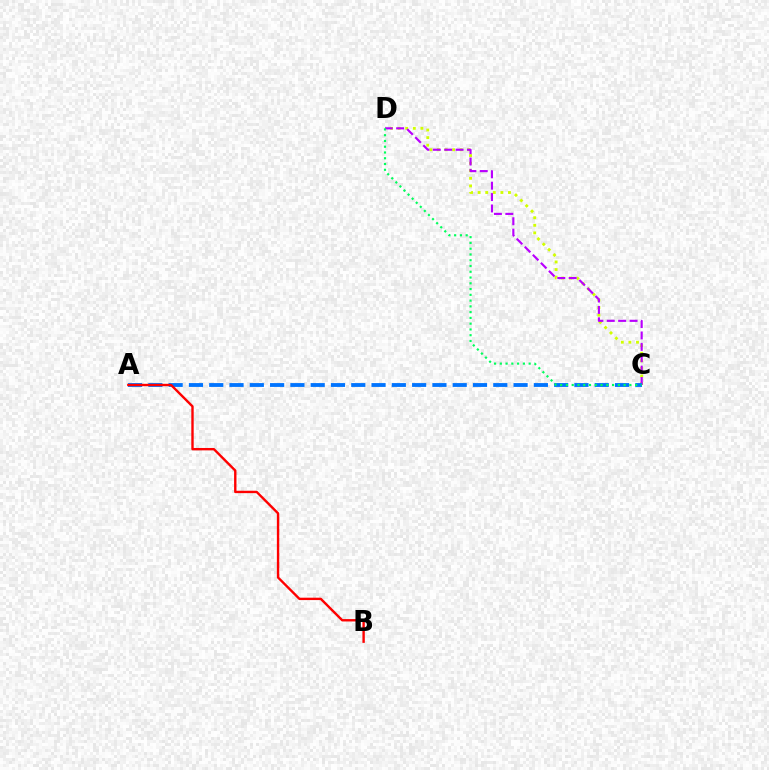{('C', 'D'): [{'color': '#d1ff00', 'line_style': 'dotted', 'thickness': 2.06}, {'color': '#b900ff', 'line_style': 'dashed', 'thickness': 1.55}, {'color': '#00ff5c', 'line_style': 'dotted', 'thickness': 1.57}], ('A', 'C'): [{'color': '#0074ff', 'line_style': 'dashed', 'thickness': 2.76}], ('A', 'B'): [{'color': '#ff0000', 'line_style': 'solid', 'thickness': 1.72}]}